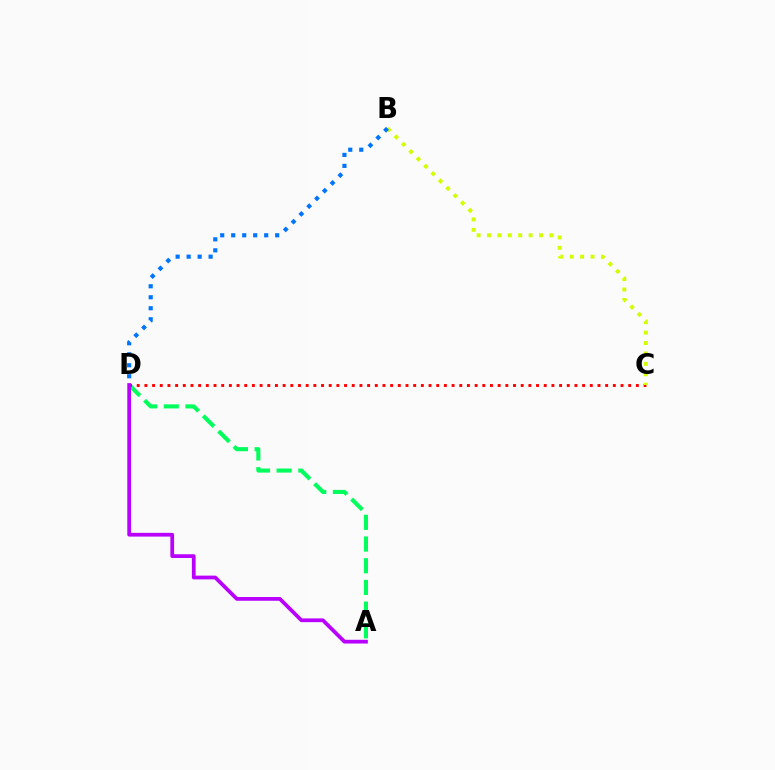{('A', 'D'): [{'color': '#00ff5c', 'line_style': 'dashed', 'thickness': 2.95}, {'color': '#b900ff', 'line_style': 'solid', 'thickness': 2.7}], ('C', 'D'): [{'color': '#ff0000', 'line_style': 'dotted', 'thickness': 2.09}], ('B', 'C'): [{'color': '#d1ff00', 'line_style': 'dotted', 'thickness': 2.83}], ('B', 'D'): [{'color': '#0074ff', 'line_style': 'dotted', 'thickness': 2.99}]}